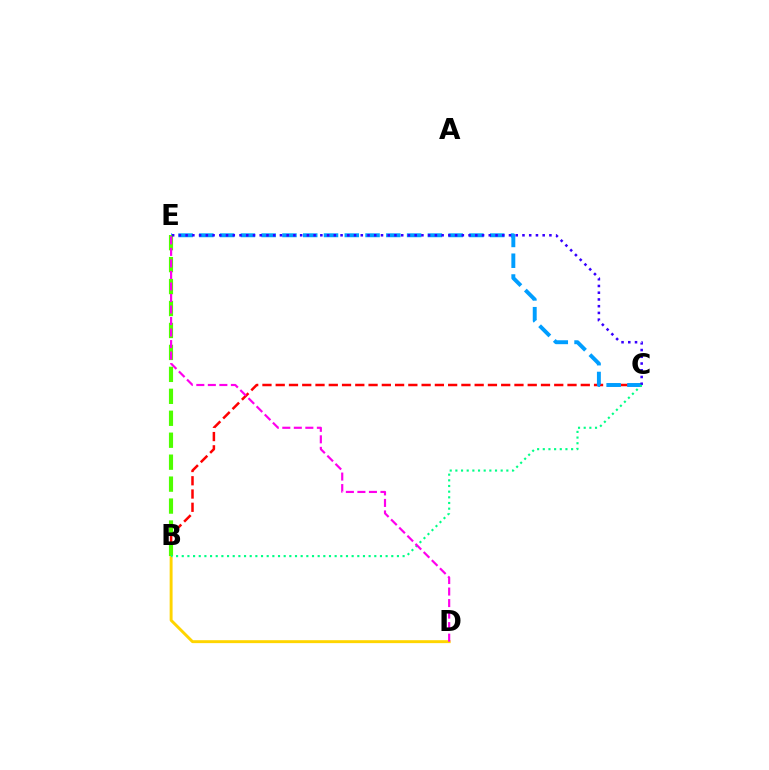{('B', 'C'): [{'color': '#ff0000', 'line_style': 'dashed', 'thickness': 1.8}, {'color': '#00ff86', 'line_style': 'dotted', 'thickness': 1.54}], ('C', 'E'): [{'color': '#009eff', 'line_style': 'dashed', 'thickness': 2.82}, {'color': '#3700ff', 'line_style': 'dotted', 'thickness': 1.83}], ('B', 'D'): [{'color': '#ffd500', 'line_style': 'solid', 'thickness': 2.11}], ('B', 'E'): [{'color': '#4fff00', 'line_style': 'dashed', 'thickness': 2.98}], ('D', 'E'): [{'color': '#ff00ed', 'line_style': 'dashed', 'thickness': 1.57}]}